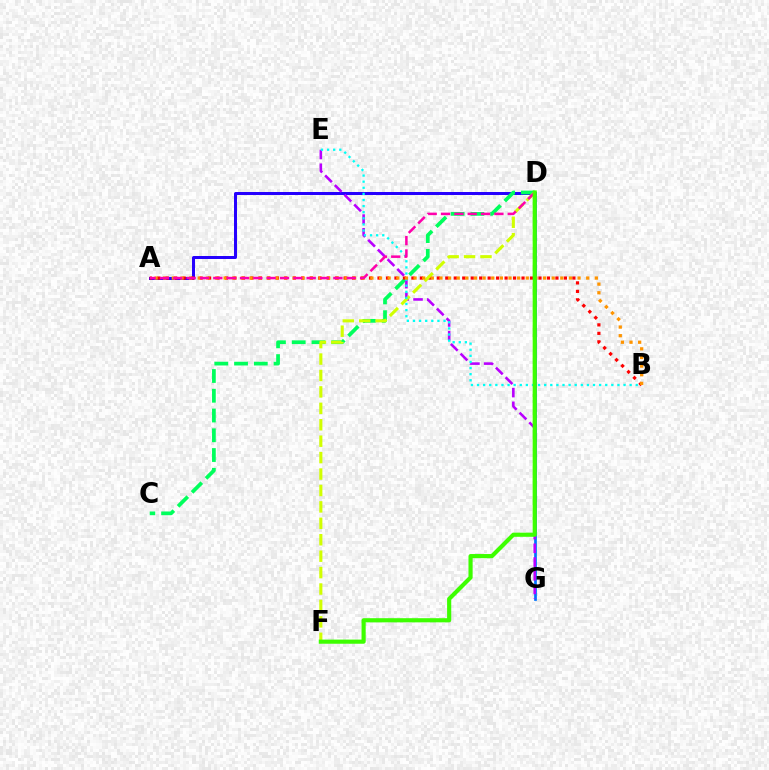{('A', 'D'): [{'color': '#2500ff', 'line_style': 'solid', 'thickness': 2.15}, {'color': '#ff00ac', 'line_style': 'dashed', 'thickness': 1.81}], ('C', 'D'): [{'color': '#00ff5c', 'line_style': 'dashed', 'thickness': 2.68}], ('D', 'G'): [{'color': '#0074ff', 'line_style': 'solid', 'thickness': 1.95}], ('A', 'B'): [{'color': '#ff0000', 'line_style': 'dotted', 'thickness': 2.3}, {'color': '#ff9400', 'line_style': 'dotted', 'thickness': 2.35}], ('E', 'G'): [{'color': '#b900ff', 'line_style': 'dashed', 'thickness': 1.86}], ('D', 'F'): [{'color': '#d1ff00', 'line_style': 'dashed', 'thickness': 2.23}, {'color': '#3dff00', 'line_style': 'solid', 'thickness': 2.99}], ('B', 'E'): [{'color': '#00fff6', 'line_style': 'dotted', 'thickness': 1.66}]}